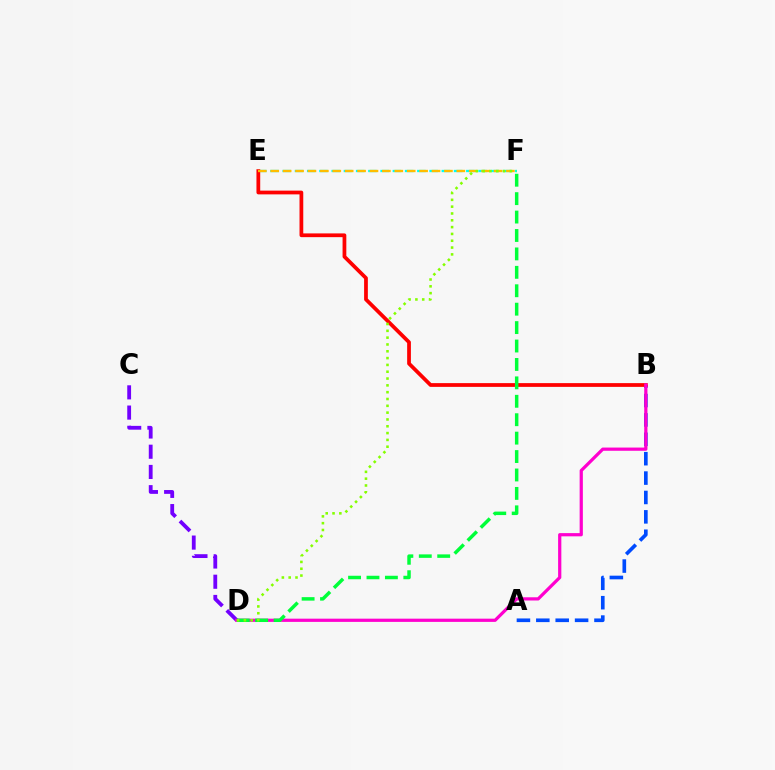{('C', 'D'): [{'color': '#7200ff', 'line_style': 'dashed', 'thickness': 2.75}], ('E', 'F'): [{'color': '#00fff6', 'line_style': 'dashed', 'thickness': 1.66}, {'color': '#ffbd00', 'line_style': 'dashed', 'thickness': 1.69}], ('A', 'B'): [{'color': '#004bff', 'line_style': 'dashed', 'thickness': 2.63}], ('B', 'E'): [{'color': '#ff0000', 'line_style': 'solid', 'thickness': 2.7}], ('B', 'D'): [{'color': '#ff00cf', 'line_style': 'solid', 'thickness': 2.32}], ('D', 'F'): [{'color': '#00ff39', 'line_style': 'dashed', 'thickness': 2.5}, {'color': '#84ff00', 'line_style': 'dotted', 'thickness': 1.85}]}